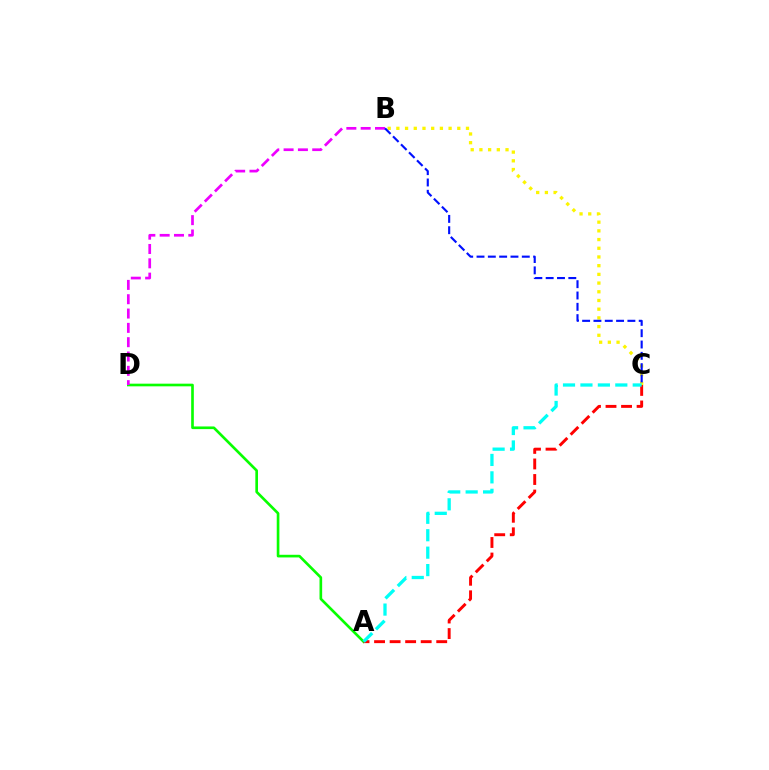{('A', 'D'): [{'color': '#08ff00', 'line_style': 'solid', 'thickness': 1.91}], ('B', 'C'): [{'color': '#fcf500', 'line_style': 'dotted', 'thickness': 2.36}, {'color': '#0010ff', 'line_style': 'dashed', 'thickness': 1.54}], ('A', 'C'): [{'color': '#ff0000', 'line_style': 'dashed', 'thickness': 2.11}, {'color': '#00fff6', 'line_style': 'dashed', 'thickness': 2.37}], ('B', 'D'): [{'color': '#ee00ff', 'line_style': 'dashed', 'thickness': 1.95}]}